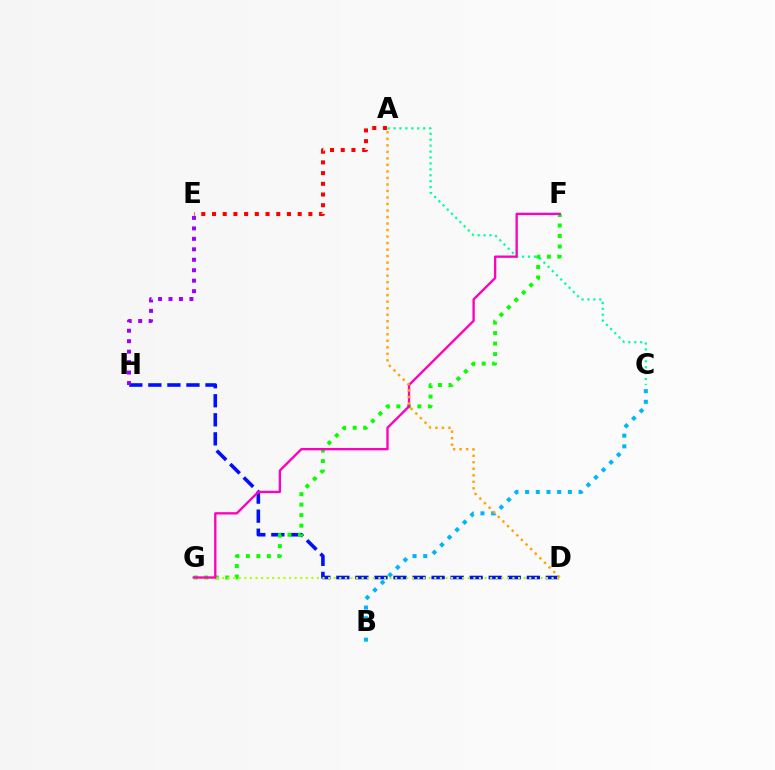{('A', 'C'): [{'color': '#00ff9d', 'line_style': 'dotted', 'thickness': 1.61}], ('D', 'H'): [{'color': '#0010ff', 'line_style': 'dashed', 'thickness': 2.59}], ('F', 'G'): [{'color': '#08ff00', 'line_style': 'dotted', 'thickness': 2.85}, {'color': '#ff00bd', 'line_style': 'solid', 'thickness': 1.68}], ('A', 'E'): [{'color': '#ff0000', 'line_style': 'dotted', 'thickness': 2.91}], ('D', 'G'): [{'color': '#b3ff00', 'line_style': 'dotted', 'thickness': 1.52}], ('B', 'C'): [{'color': '#00b5ff', 'line_style': 'dotted', 'thickness': 2.91}], ('E', 'H'): [{'color': '#9b00ff', 'line_style': 'dotted', 'thickness': 2.84}], ('A', 'D'): [{'color': '#ffa500', 'line_style': 'dotted', 'thickness': 1.77}]}